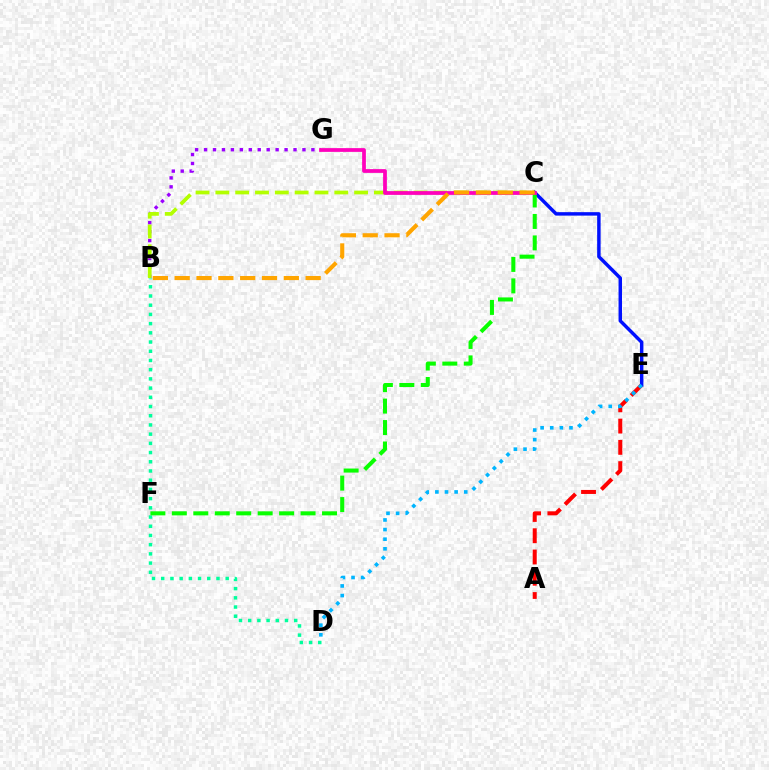{('A', 'E'): [{'color': '#ff0000', 'line_style': 'dashed', 'thickness': 2.89}], ('B', 'G'): [{'color': '#9b00ff', 'line_style': 'dotted', 'thickness': 2.43}], ('B', 'C'): [{'color': '#b3ff00', 'line_style': 'dashed', 'thickness': 2.69}, {'color': '#ffa500', 'line_style': 'dashed', 'thickness': 2.97}], ('C', 'E'): [{'color': '#0010ff', 'line_style': 'solid', 'thickness': 2.49}], ('D', 'E'): [{'color': '#00b5ff', 'line_style': 'dotted', 'thickness': 2.61}], ('B', 'D'): [{'color': '#00ff9d', 'line_style': 'dotted', 'thickness': 2.5}], ('C', 'F'): [{'color': '#08ff00', 'line_style': 'dashed', 'thickness': 2.91}], ('C', 'G'): [{'color': '#ff00bd', 'line_style': 'solid', 'thickness': 2.7}]}